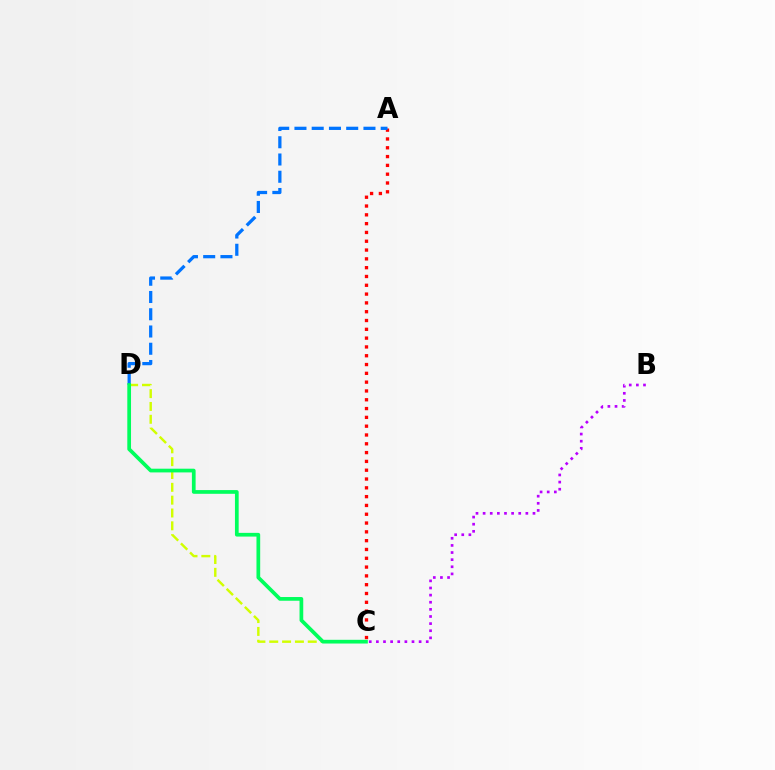{('A', 'C'): [{'color': '#ff0000', 'line_style': 'dotted', 'thickness': 2.39}], ('C', 'D'): [{'color': '#d1ff00', 'line_style': 'dashed', 'thickness': 1.74}, {'color': '#00ff5c', 'line_style': 'solid', 'thickness': 2.67}], ('A', 'D'): [{'color': '#0074ff', 'line_style': 'dashed', 'thickness': 2.34}], ('B', 'C'): [{'color': '#b900ff', 'line_style': 'dotted', 'thickness': 1.94}]}